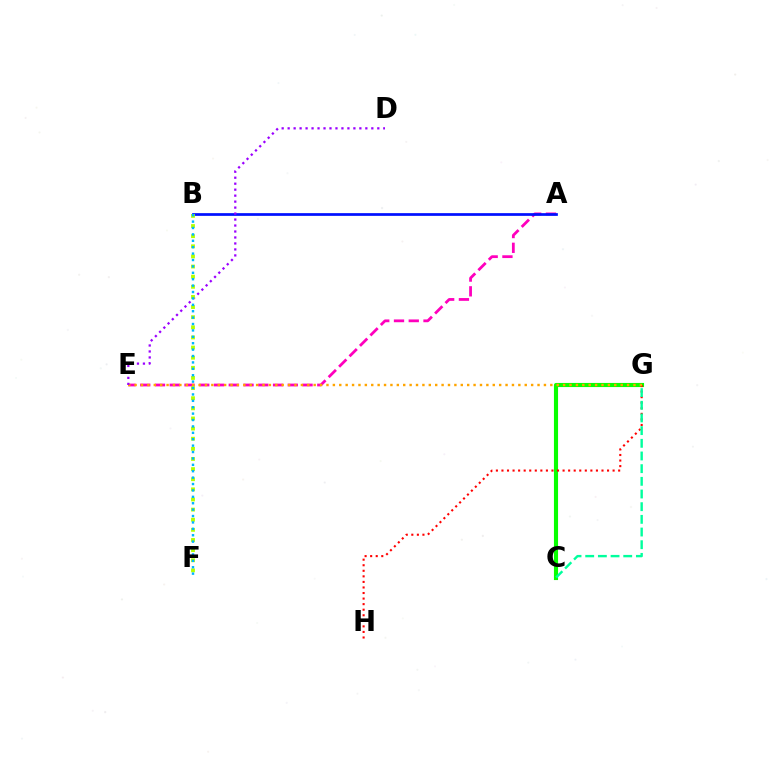{('C', 'G'): [{'color': '#08ff00', 'line_style': 'solid', 'thickness': 2.97}, {'color': '#00ff9d', 'line_style': 'dashed', 'thickness': 1.72}], ('G', 'H'): [{'color': '#ff0000', 'line_style': 'dotted', 'thickness': 1.51}], ('A', 'E'): [{'color': '#ff00bd', 'line_style': 'dashed', 'thickness': 2.0}], ('A', 'B'): [{'color': '#0010ff', 'line_style': 'solid', 'thickness': 1.96}], ('E', 'G'): [{'color': '#ffa500', 'line_style': 'dotted', 'thickness': 1.74}], ('D', 'E'): [{'color': '#9b00ff', 'line_style': 'dotted', 'thickness': 1.62}], ('B', 'F'): [{'color': '#b3ff00', 'line_style': 'dotted', 'thickness': 2.75}, {'color': '#00b5ff', 'line_style': 'dotted', 'thickness': 1.74}]}